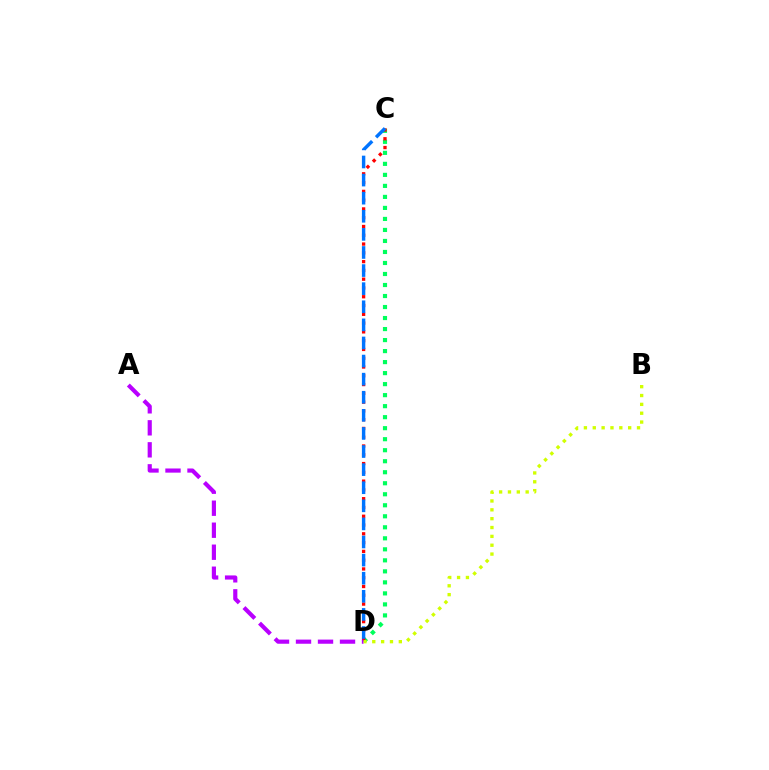{('C', 'D'): [{'color': '#00ff5c', 'line_style': 'dotted', 'thickness': 2.99}, {'color': '#ff0000', 'line_style': 'dotted', 'thickness': 2.39}, {'color': '#0074ff', 'line_style': 'dashed', 'thickness': 2.46}], ('A', 'D'): [{'color': '#b900ff', 'line_style': 'dashed', 'thickness': 2.99}], ('B', 'D'): [{'color': '#d1ff00', 'line_style': 'dotted', 'thickness': 2.4}]}